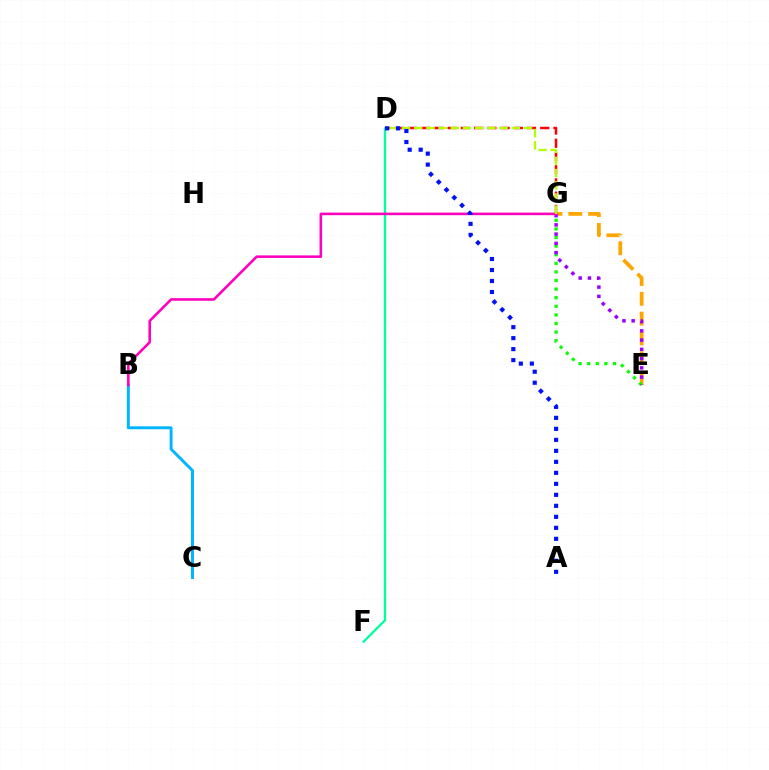{('D', 'G'): [{'color': '#ff0000', 'line_style': 'dashed', 'thickness': 1.8}, {'color': '#b3ff00', 'line_style': 'dashed', 'thickness': 1.66}], ('E', 'G'): [{'color': '#ffa500', 'line_style': 'dashed', 'thickness': 2.69}, {'color': '#08ff00', 'line_style': 'dotted', 'thickness': 2.34}, {'color': '#9b00ff', 'line_style': 'dotted', 'thickness': 2.51}], ('B', 'C'): [{'color': '#00b5ff', 'line_style': 'solid', 'thickness': 2.12}], ('D', 'F'): [{'color': '#00ff9d', 'line_style': 'solid', 'thickness': 1.68}], ('B', 'G'): [{'color': '#ff00bd', 'line_style': 'solid', 'thickness': 1.86}], ('A', 'D'): [{'color': '#0010ff', 'line_style': 'dotted', 'thickness': 2.99}]}